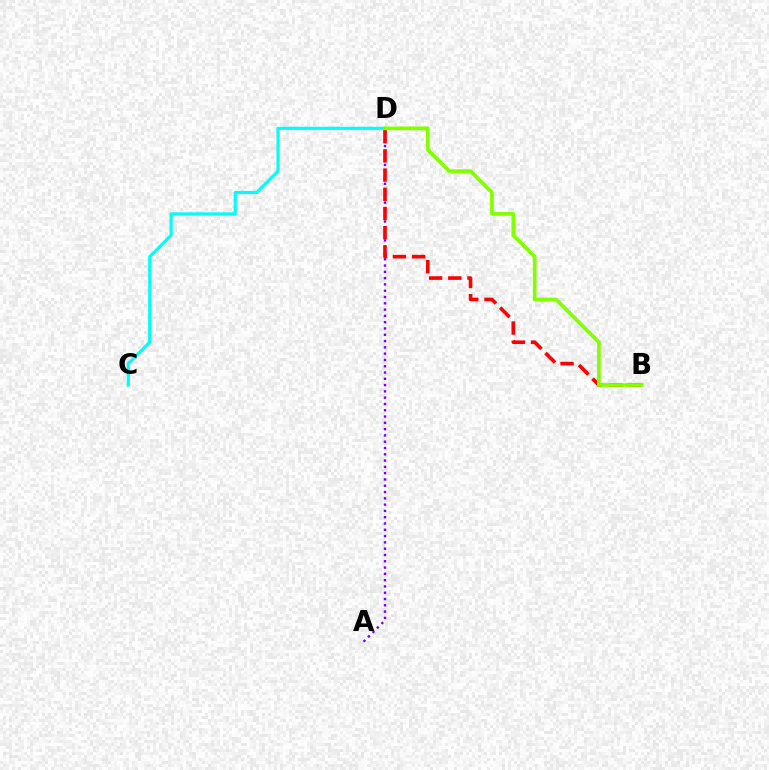{('A', 'D'): [{'color': '#7200ff', 'line_style': 'dotted', 'thickness': 1.71}], ('C', 'D'): [{'color': '#00fff6', 'line_style': 'solid', 'thickness': 2.28}], ('B', 'D'): [{'color': '#ff0000', 'line_style': 'dashed', 'thickness': 2.61}, {'color': '#84ff00', 'line_style': 'solid', 'thickness': 2.67}]}